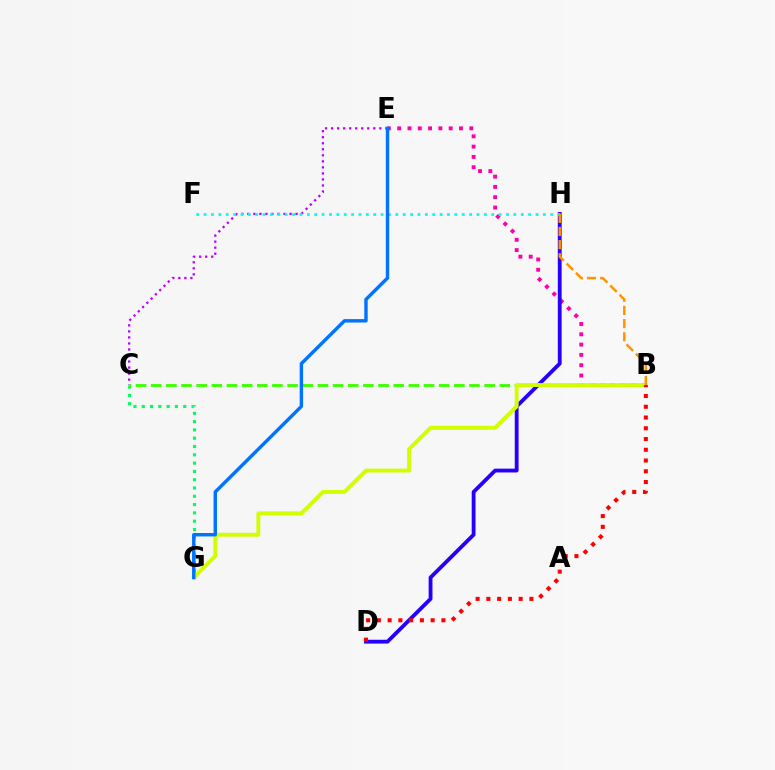{('B', 'E'): [{'color': '#ff00ac', 'line_style': 'dotted', 'thickness': 2.8}], ('D', 'H'): [{'color': '#2500ff', 'line_style': 'solid', 'thickness': 2.75}], ('C', 'G'): [{'color': '#00ff5c', 'line_style': 'dotted', 'thickness': 2.25}], ('C', 'E'): [{'color': '#b900ff', 'line_style': 'dotted', 'thickness': 1.64}], ('B', 'C'): [{'color': '#3dff00', 'line_style': 'dashed', 'thickness': 2.06}], ('F', 'H'): [{'color': '#00fff6', 'line_style': 'dotted', 'thickness': 2.0}], ('B', 'G'): [{'color': '#d1ff00', 'line_style': 'solid', 'thickness': 2.79}], ('B', 'H'): [{'color': '#ff9400', 'line_style': 'dashed', 'thickness': 1.79}], ('B', 'D'): [{'color': '#ff0000', 'line_style': 'dotted', 'thickness': 2.92}], ('E', 'G'): [{'color': '#0074ff', 'line_style': 'solid', 'thickness': 2.46}]}